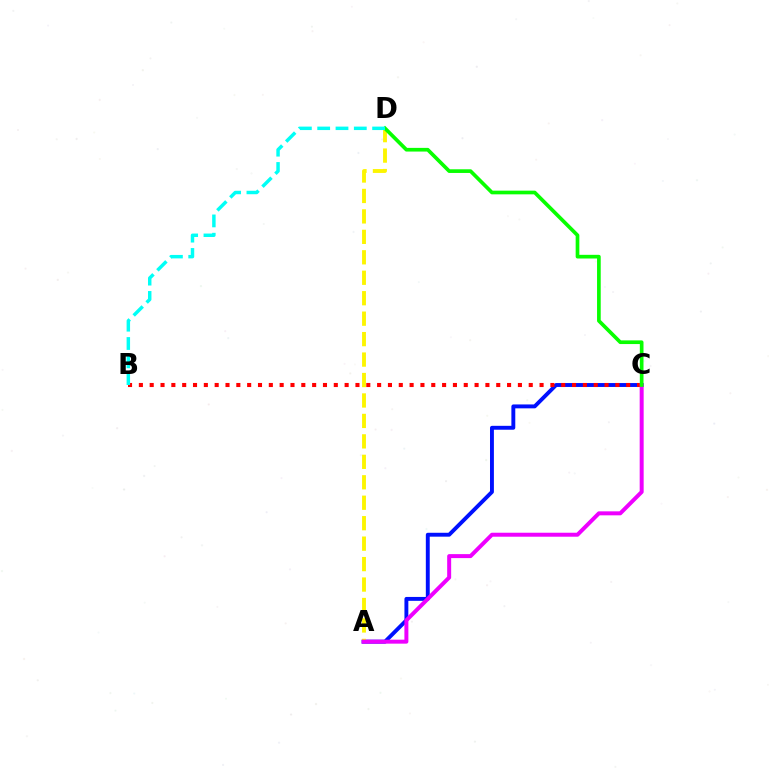{('A', 'C'): [{'color': '#0010ff', 'line_style': 'solid', 'thickness': 2.81}, {'color': '#ee00ff', 'line_style': 'solid', 'thickness': 2.86}], ('B', 'C'): [{'color': '#ff0000', 'line_style': 'dotted', 'thickness': 2.94}], ('A', 'D'): [{'color': '#fcf500', 'line_style': 'dashed', 'thickness': 2.78}], ('C', 'D'): [{'color': '#08ff00', 'line_style': 'solid', 'thickness': 2.65}], ('B', 'D'): [{'color': '#00fff6', 'line_style': 'dashed', 'thickness': 2.49}]}